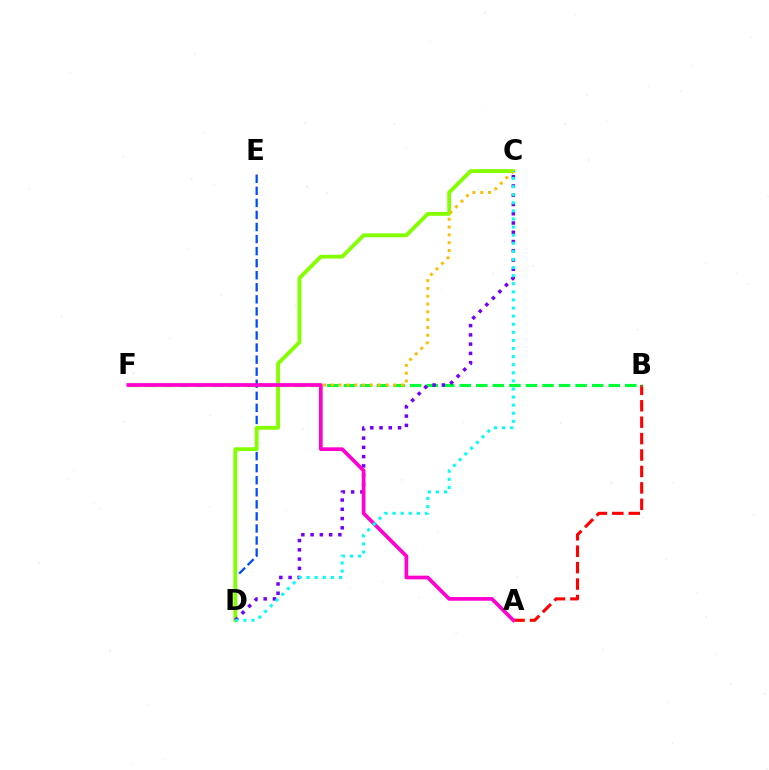{('A', 'B'): [{'color': '#ff0000', 'line_style': 'dashed', 'thickness': 2.23}], ('D', 'E'): [{'color': '#004bff', 'line_style': 'dashed', 'thickness': 1.64}], ('B', 'F'): [{'color': '#00ff39', 'line_style': 'dashed', 'thickness': 2.25}], ('C', 'D'): [{'color': '#84ff00', 'line_style': 'solid', 'thickness': 2.75}, {'color': '#7200ff', 'line_style': 'dotted', 'thickness': 2.52}, {'color': '#00fff6', 'line_style': 'dotted', 'thickness': 2.2}], ('C', 'F'): [{'color': '#ffbd00', 'line_style': 'dotted', 'thickness': 2.12}], ('A', 'F'): [{'color': '#ff00cf', 'line_style': 'solid', 'thickness': 2.65}]}